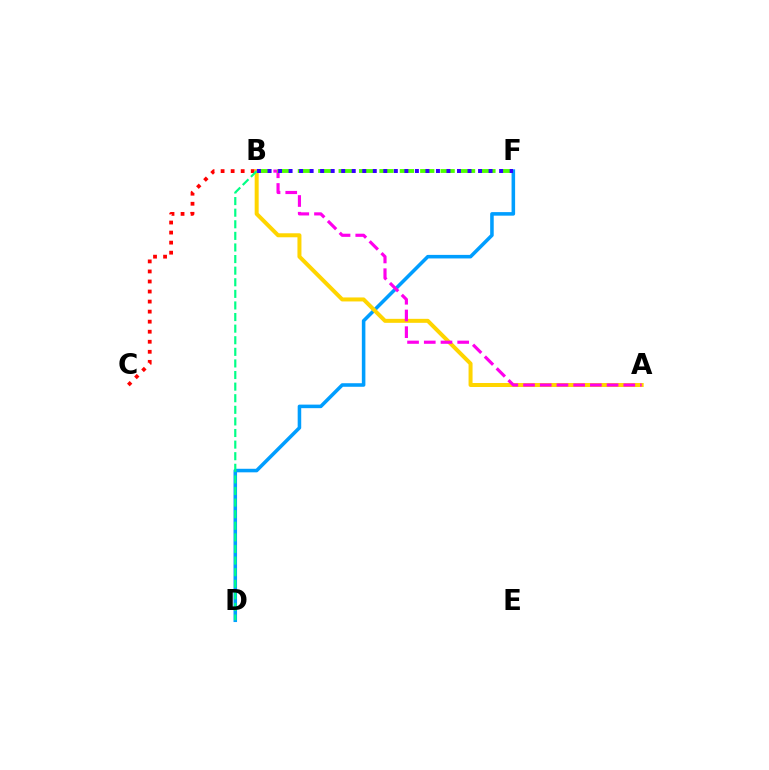{('B', 'C'): [{'color': '#ff0000', 'line_style': 'dotted', 'thickness': 2.73}], ('D', 'F'): [{'color': '#009eff', 'line_style': 'solid', 'thickness': 2.56}], ('A', 'B'): [{'color': '#ffd500', 'line_style': 'solid', 'thickness': 2.88}, {'color': '#ff00ed', 'line_style': 'dashed', 'thickness': 2.27}], ('B', 'F'): [{'color': '#4fff00', 'line_style': 'dashed', 'thickness': 2.77}, {'color': '#3700ff', 'line_style': 'dotted', 'thickness': 2.86}], ('B', 'D'): [{'color': '#00ff86', 'line_style': 'dashed', 'thickness': 1.58}]}